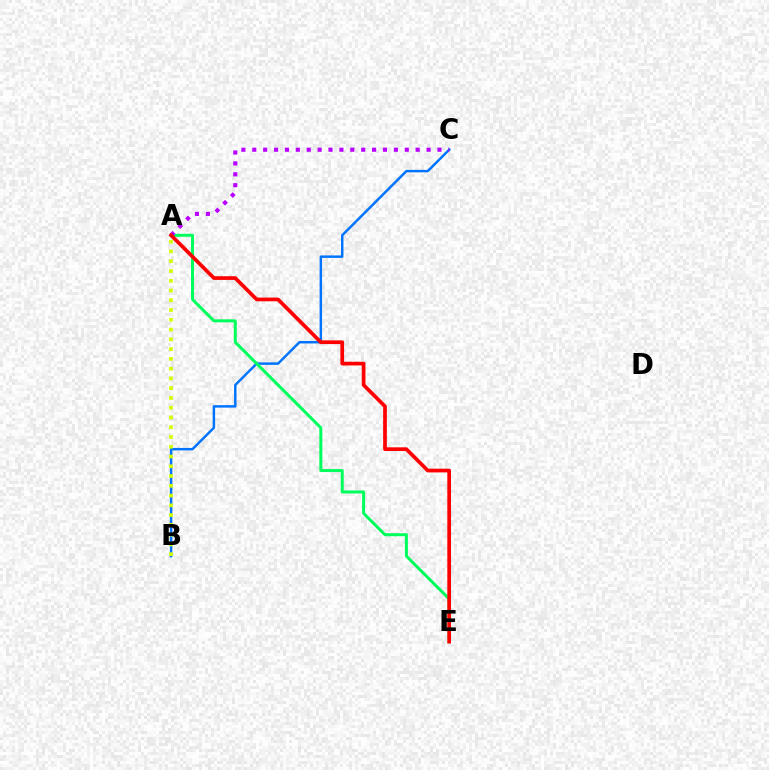{('B', 'C'): [{'color': '#0074ff', 'line_style': 'solid', 'thickness': 1.78}], ('A', 'E'): [{'color': '#00ff5c', 'line_style': 'solid', 'thickness': 2.15}, {'color': '#ff0000', 'line_style': 'solid', 'thickness': 2.67}], ('A', 'C'): [{'color': '#b900ff', 'line_style': 'dotted', 'thickness': 2.96}], ('A', 'B'): [{'color': '#d1ff00', 'line_style': 'dotted', 'thickness': 2.65}]}